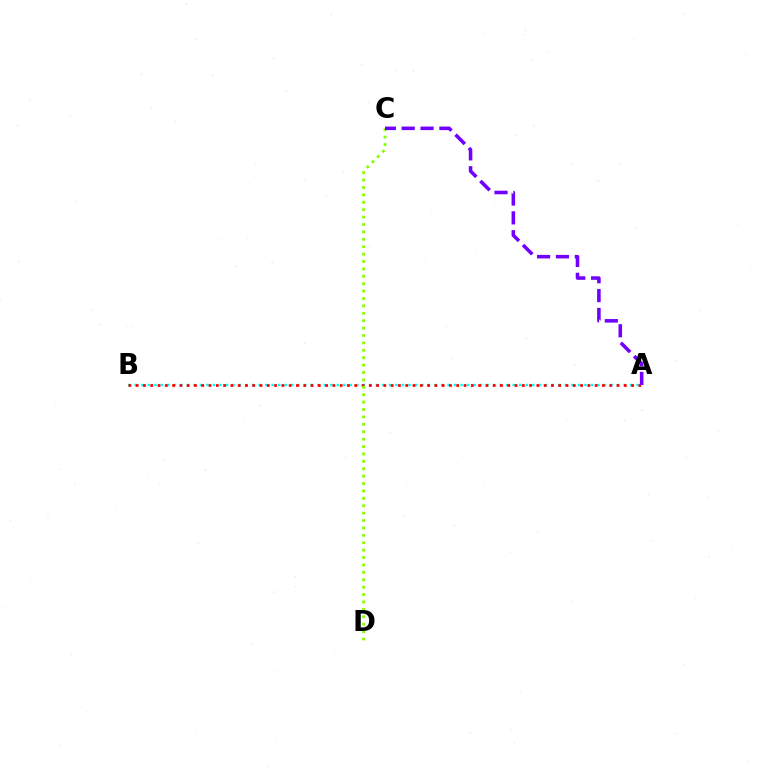{('A', 'B'): [{'color': '#00fff6', 'line_style': 'dotted', 'thickness': 1.77}, {'color': '#ff0000', 'line_style': 'dotted', 'thickness': 1.98}], ('C', 'D'): [{'color': '#84ff00', 'line_style': 'dotted', 'thickness': 2.01}], ('A', 'C'): [{'color': '#7200ff', 'line_style': 'dashed', 'thickness': 2.56}]}